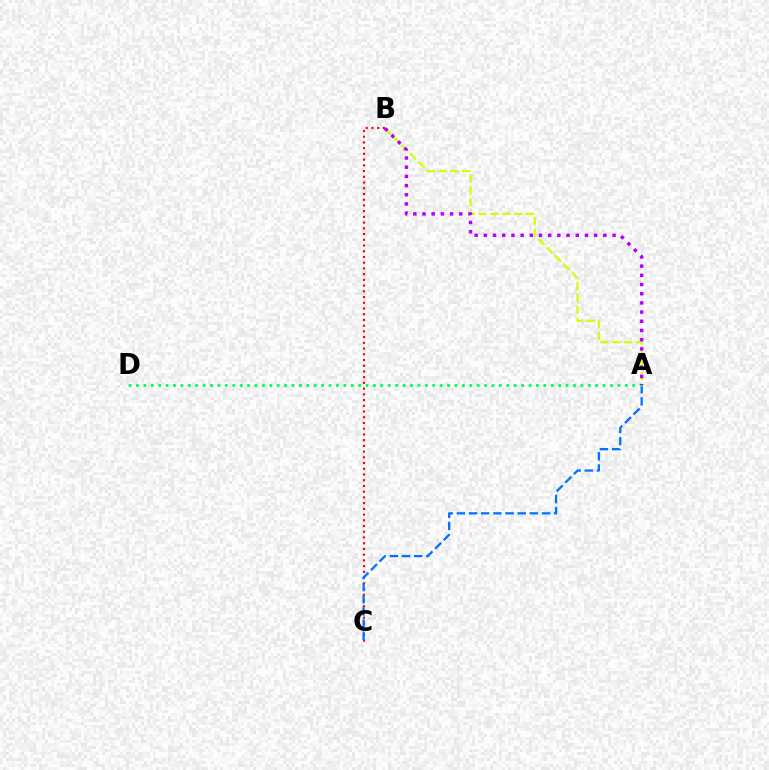{('A', 'B'): [{'color': '#d1ff00', 'line_style': 'dashed', 'thickness': 1.61}, {'color': '#b900ff', 'line_style': 'dotted', 'thickness': 2.5}], ('B', 'C'): [{'color': '#ff0000', 'line_style': 'dotted', 'thickness': 1.56}], ('A', 'C'): [{'color': '#0074ff', 'line_style': 'dashed', 'thickness': 1.65}], ('A', 'D'): [{'color': '#00ff5c', 'line_style': 'dotted', 'thickness': 2.01}]}